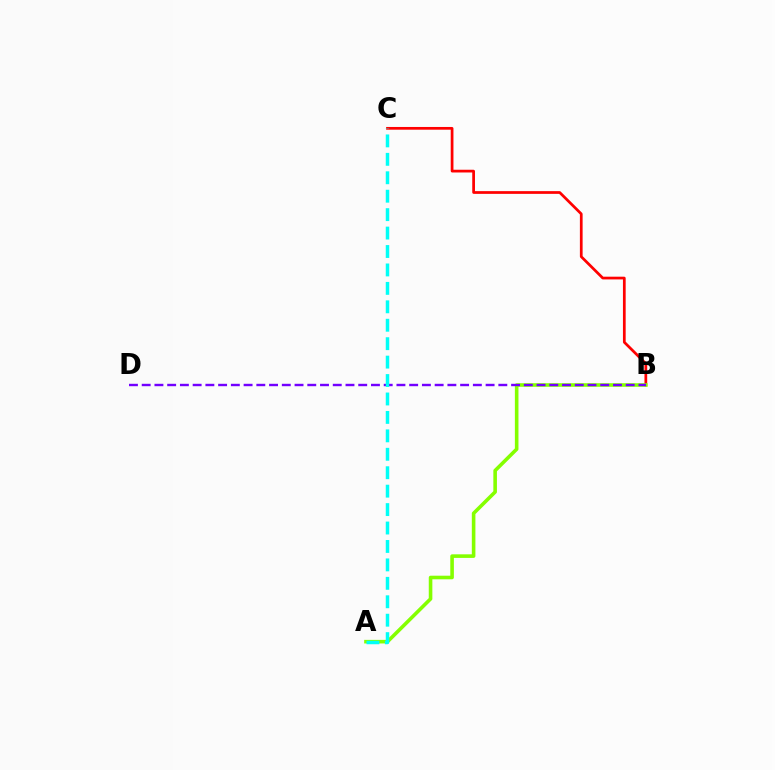{('B', 'C'): [{'color': '#ff0000', 'line_style': 'solid', 'thickness': 1.96}], ('A', 'B'): [{'color': '#84ff00', 'line_style': 'solid', 'thickness': 2.59}], ('B', 'D'): [{'color': '#7200ff', 'line_style': 'dashed', 'thickness': 1.73}], ('A', 'C'): [{'color': '#00fff6', 'line_style': 'dashed', 'thickness': 2.5}]}